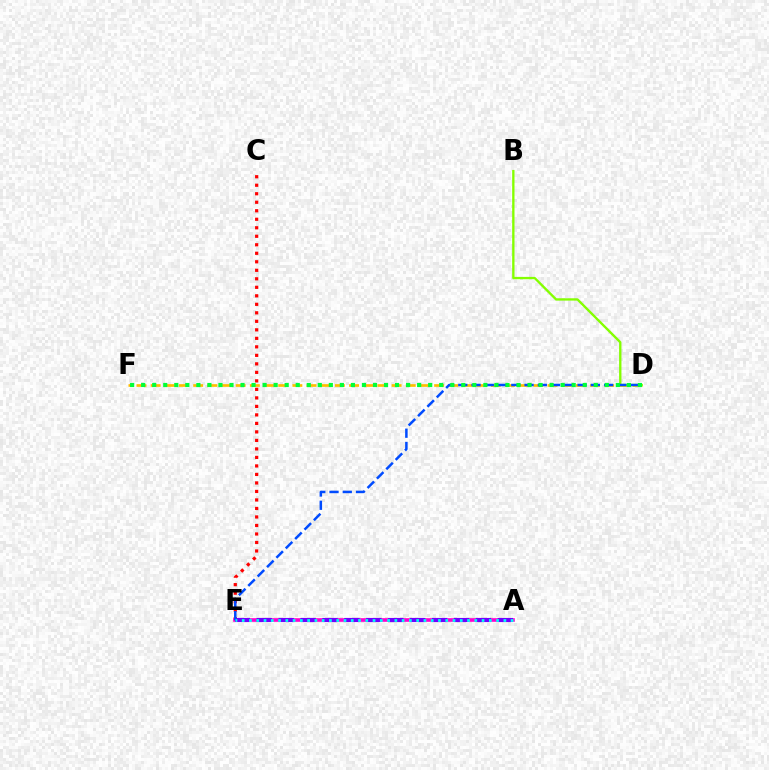{('C', 'E'): [{'color': '#ff0000', 'line_style': 'dotted', 'thickness': 2.31}], ('D', 'F'): [{'color': '#ffbd00', 'line_style': 'dashed', 'thickness': 1.93}, {'color': '#00ff39', 'line_style': 'dotted', 'thickness': 3.0}], ('A', 'E'): [{'color': '#ff00cf', 'line_style': 'solid', 'thickness': 2.61}, {'color': '#7200ff', 'line_style': 'dashed', 'thickness': 2.98}, {'color': '#00fff6', 'line_style': 'dotted', 'thickness': 1.97}], ('B', 'D'): [{'color': '#84ff00', 'line_style': 'solid', 'thickness': 1.68}], ('D', 'E'): [{'color': '#004bff', 'line_style': 'dashed', 'thickness': 1.8}]}